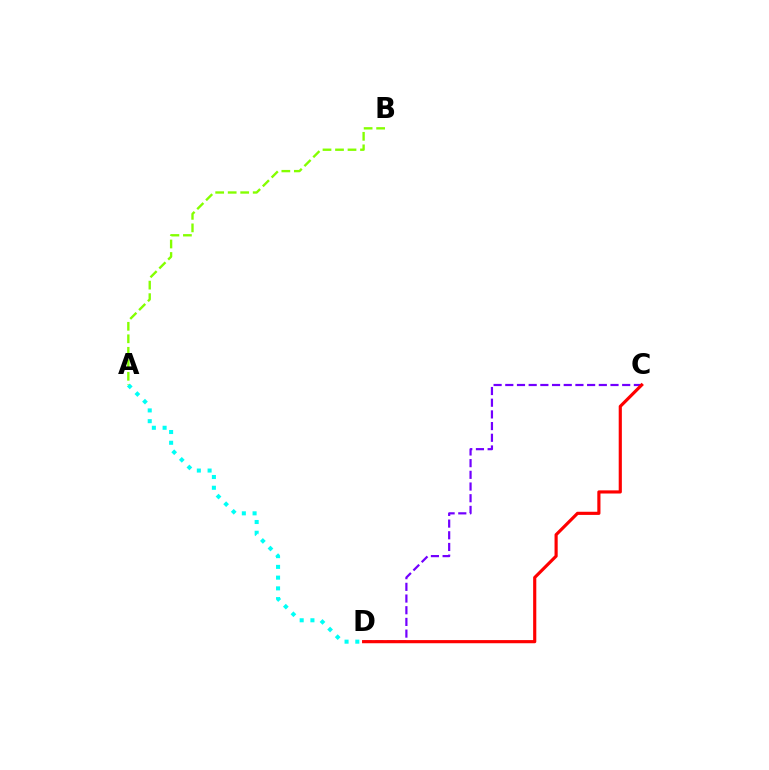{('A', 'D'): [{'color': '#00fff6', 'line_style': 'dotted', 'thickness': 2.92}], ('C', 'D'): [{'color': '#7200ff', 'line_style': 'dashed', 'thickness': 1.59}, {'color': '#ff0000', 'line_style': 'solid', 'thickness': 2.27}], ('A', 'B'): [{'color': '#84ff00', 'line_style': 'dashed', 'thickness': 1.7}]}